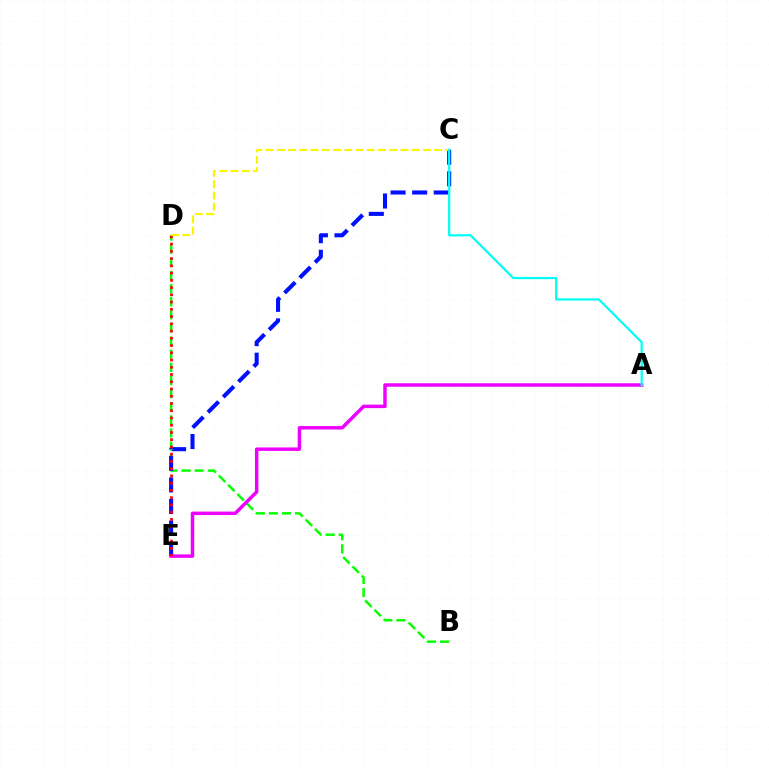{('B', 'D'): [{'color': '#08ff00', 'line_style': 'dashed', 'thickness': 1.78}], ('C', 'E'): [{'color': '#0010ff', 'line_style': 'dashed', 'thickness': 2.93}], ('A', 'E'): [{'color': '#ee00ff', 'line_style': 'solid', 'thickness': 2.5}], ('D', 'E'): [{'color': '#ff0000', 'line_style': 'dotted', 'thickness': 1.97}], ('C', 'D'): [{'color': '#fcf500', 'line_style': 'dashed', 'thickness': 1.53}], ('A', 'C'): [{'color': '#00fff6', 'line_style': 'solid', 'thickness': 1.59}]}